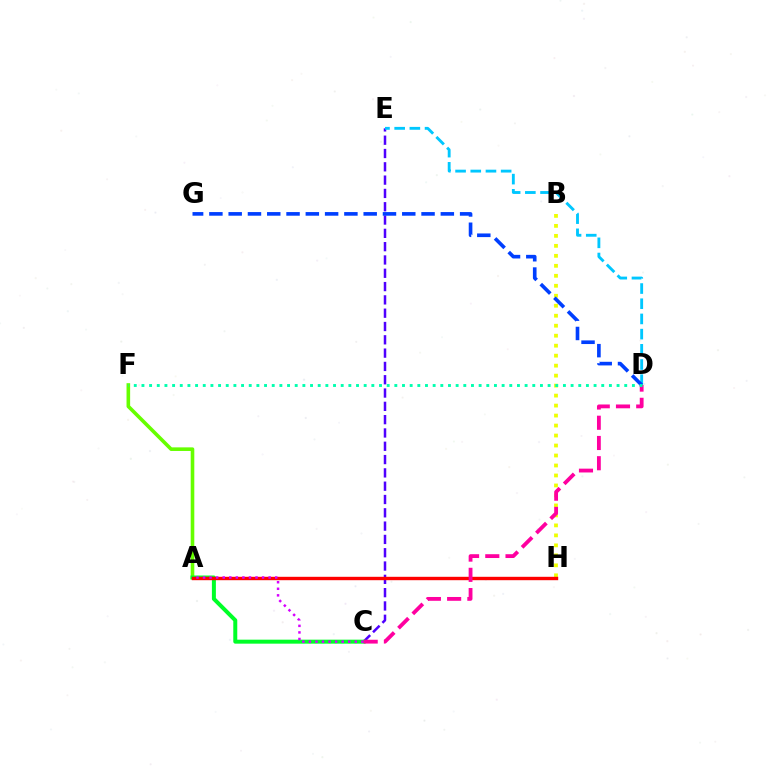{('A', 'F'): [{'color': '#66ff00', 'line_style': 'solid', 'thickness': 2.6}], ('A', 'H'): [{'color': '#ff8800', 'line_style': 'solid', 'thickness': 2.03}, {'color': '#ff0000', 'line_style': 'solid', 'thickness': 2.44}], ('B', 'H'): [{'color': '#eeff00', 'line_style': 'dotted', 'thickness': 2.71}], ('C', 'E'): [{'color': '#4f00ff', 'line_style': 'dashed', 'thickness': 1.81}], ('A', 'C'): [{'color': '#00ff27', 'line_style': 'solid', 'thickness': 2.87}, {'color': '#d600ff', 'line_style': 'dotted', 'thickness': 1.78}], ('D', 'E'): [{'color': '#00c7ff', 'line_style': 'dashed', 'thickness': 2.06}], ('D', 'G'): [{'color': '#003fff', 'line_style': 'dashed', 'thickness': 2.62}], ('C', 'D'): [{'color': '#ff00a0', 'line_style': 'dashed', 'thickness': 2.75}], ('D', 'F'): [{'color': '#00ffaf', 'line_style': 'dotted', 'thickness': 2.08}]}